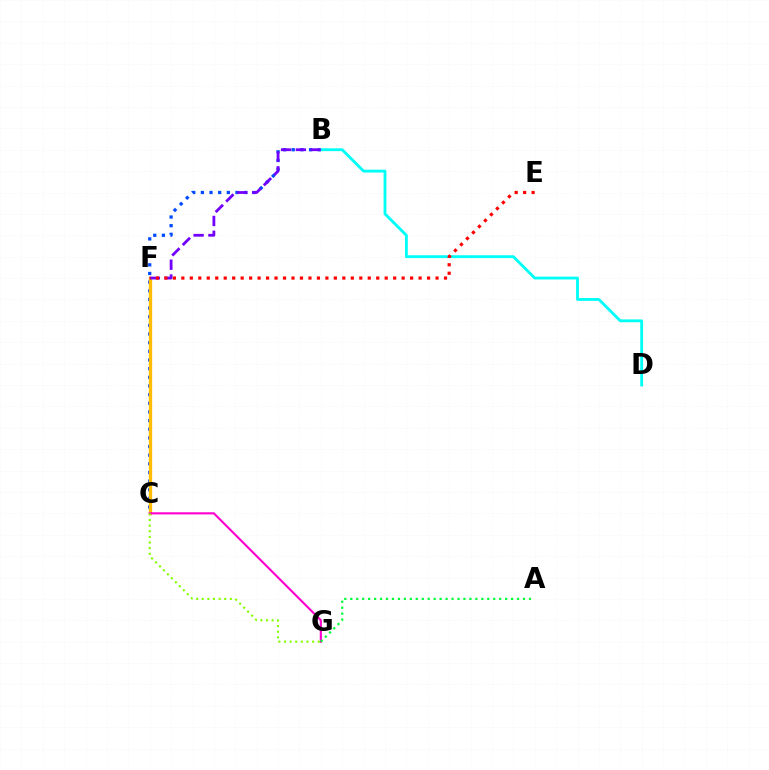{('B', 'C'): [{'color': '#004bff', 'line_style': 'dotted', 'thickness': 2.35}], ('B', 'D'): [{'color': '#00fff6', 'line_style': 'solid', 'thickness': 2.05}], ('C', 'F'): [{'color': '#ffbd00', 'line_style': 'solid', 'thickness': 2.39}], ('B', 'F'): [{'color': '#7200ff', 'line_style': 'dashed', 'thickness': 2.01}], ('C', 'G'): [{'color': '#ff00cf', 'line_style': 'solid', 'thickness': 1.54}, {'color': '#84ff00', 'line_style': 'dotted', 'thickness': 1.53}], ('A', 'G'): [{'color': '#00ff39', 'line_style': 'dotted', 'thickness': 1.62}], ('E', 'F'): [{'color': '#ff0000', 'line_style': 'dotted', 'thickness': 2.3}]}